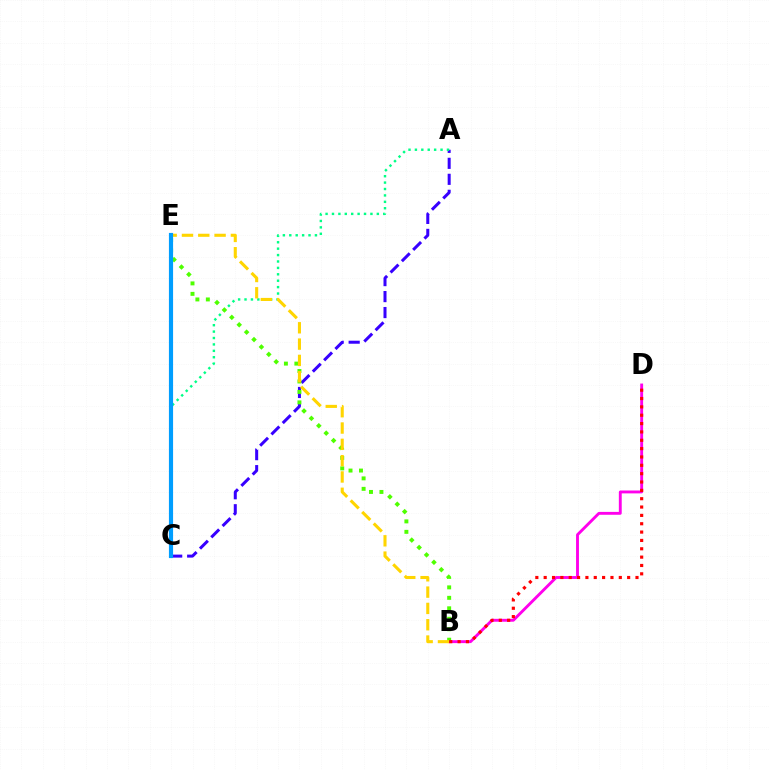{('A', 'C'): [{'color': '#3700ff', 'line_style': 'dashed', 'thickness': 2.17}, {'color': '#00ff86', 'line_style': 'dotted', 'thickness': 1.74}], ('B', 'D'): [{'color': '#ff00ed', 'line_style': 'solid', 'thickness': 2.07}, {'color': '#ff0000', 'line_style': 'dotted', 'thickness': 2.27}], ('B', 'E'): [{'color': '#4fff00', 'line_style': 'dotted', 'thickness': 2.84}, {'color': '#ffd500', 'line_style': 'dashed', 'thickness': 2.22}], ('C', 'E'): [{'color': '#009eff', 'line_style': 'solid', 'thickness': 2.99}]}